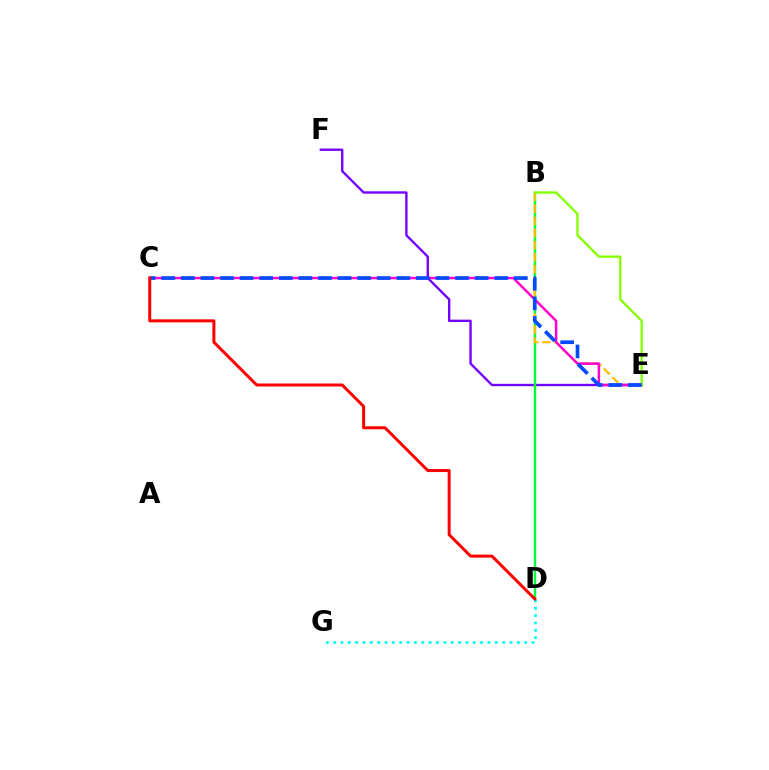{('E', 'F'): [{'color': '#7200ff', 'line_style': 'solid', 'thickness': 1.7}], ('D', 'G'): [{'color': '#00fff6', 'line_style': 'dotted', 'thickness': 2.0}], ('B', 'D'): [{'color': '#00ff39', 'line_style': 'solid', 'thickness': 1.74}], ('B', 'E'): [{'color': '#ffbd00', 'line_style': 'dashed', 'thickness': 1.64}, {'color': '#84ff00', 'line_style': 'solid', 'thickness': 1.68}], ('C', 'E'): [{'color': '#ff00cf', 'line_style': 'solid', 'thickness': 1.78}, {'color': '#004bff', 'line_style': 'dashed', 'thickness': 2.66}], ('C', 'D'): [{'color': '#ff0000', 'line_style': 'solid', 'thickness': 2.16}]}